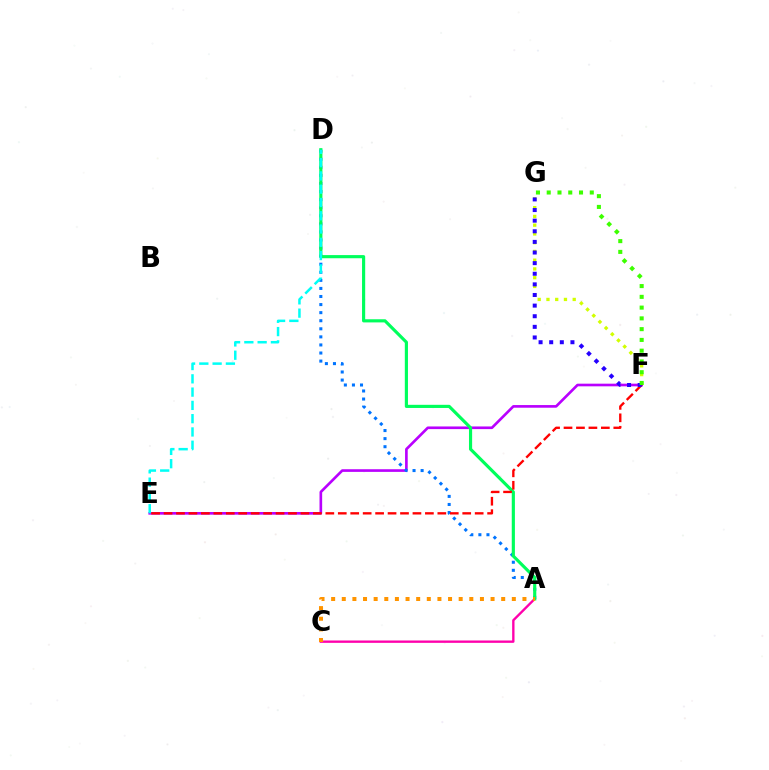{('A', 'C'): [{'color': '#ff00ac', 'line_style': 'solid', 'thickness': 1.7}, {'color': '#ff9400', 'line_style': 'dotted', 'thickness': 2.89}], ('E', 'F'): [{'color': '#b900ff', 'line_style': 'solid', 'thickness': 1.91}, {'color': '#ff0000', 'line_style': 'dashed', 'thickness': 1.69}], ('F', 'G'): [{'color': '#d1ff00', 'line_style': 'dotted', 'thickness': 2.38}, {'color': '#2500ff', 'line_style': 'dotted', 'thickness': 2.88}, {'color': '#3dff00', 'line_style': 'dotted', 'thickness': 2.92}], ('A', 'D'): [{'color': '#0074ff', 'line_style': 'dotted', 'thickness': 2.19}, {'color': '#00ff5c', 'line_style': 'solid', 'thickness': 2.27}], ('D', 'E'): [{'color': '#00fff6', 'line_style': 'dashed', 'thickness': 1.8}]}